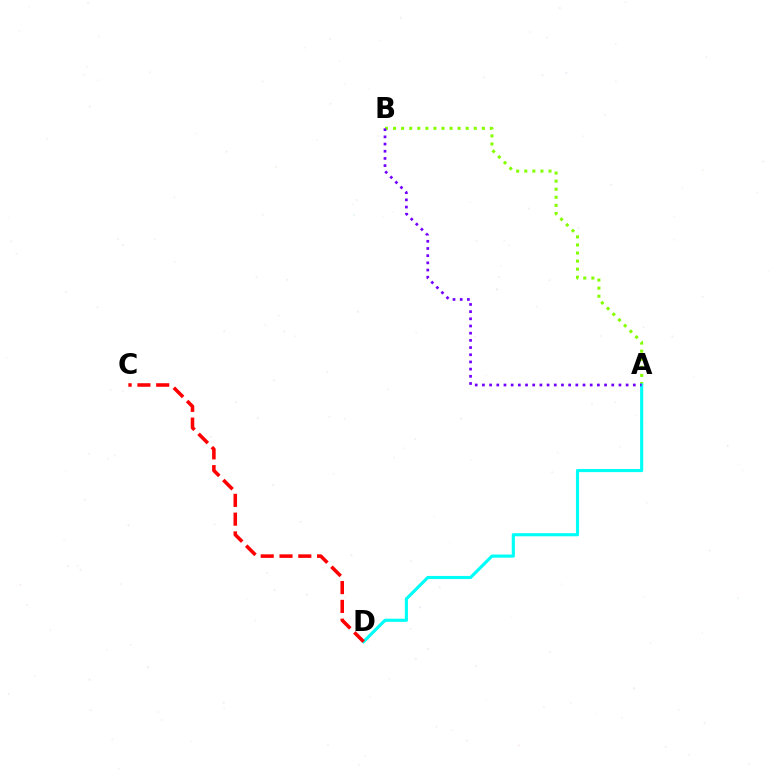{('A', 'B'): [{'color': '#84ff00', 'line_style': 'dotted', 'thickness': 2.19}, {'color': '#7200ff', 'line_style': 'dotted', 'thickness': 1.95}], ('A', 'D'): [{'color': '#00fff6', 'line_style': 'solid', 'thickness': 2.26}], ('C', 'D'): [{'color': '#ff0000', 'line_style': 'dashed', 'thickness': 2.55}]}